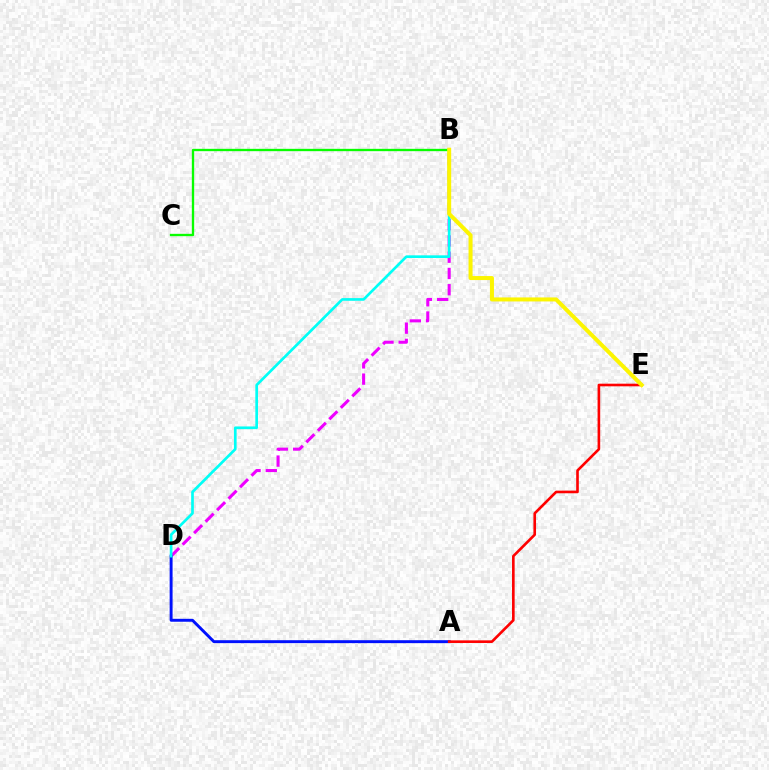{('B', 'D'): [{'color': '#ee00ff', 'line_style': 'dashed', 'thickness': 2.21}, {'color': '#00fff6', 'line_style': 'solid', 'thickness': 1.93}], ('A', 'D'): [{'color': '#0010ff', 'line_style': 'solid', 'thickness': 2.11}], ('B', 'C'): [{'color': '#08ff00', 'line_style': 'solid', 'thickness': 1.68}], ('A', 'E'): [{'color': '#ff0000', 'line_style': 'solid', 'thickness': 1.89}], ('B', 'E'): [{'color': '#fcf500', 'line_style': 'solid', 'thickness': 2.89}]}